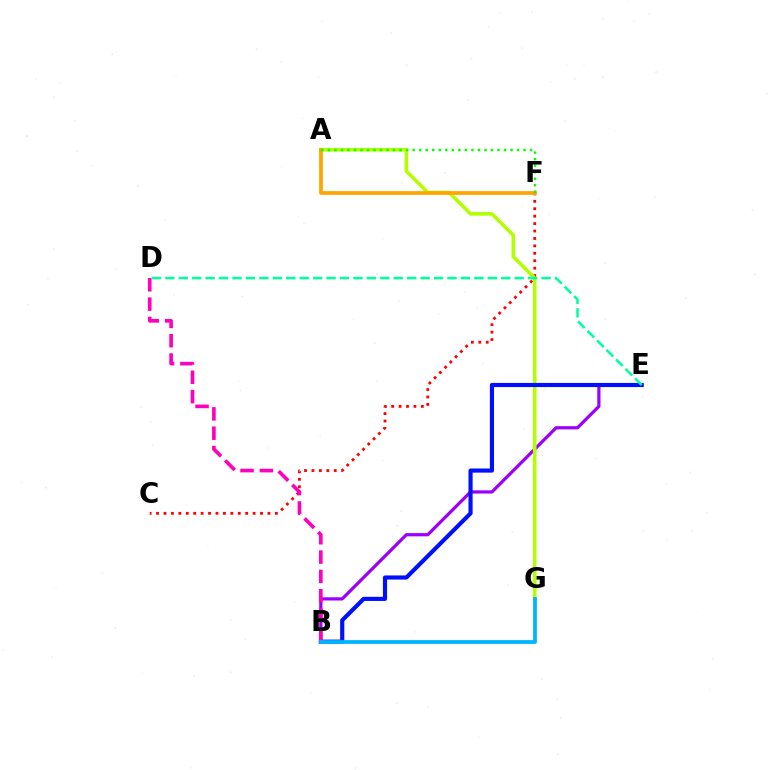{('B', 'E'): [{'color': '#9b00ff', 'line_style': 'solid', 'thickness': 2.32}, {'color': '#0010ff', 'line_style': 'solid', 'thickness': 2.98}], ('C', 'F'): [{'color': '#ff0000', 'line_style': 'dotted', 'thickness': 2.02}], ('A', 'G'): [{'color': '#b3ff00', 'line_style': 'solid', 'thickness': 2.58}], ('B', 'D'): [{'color': '#ff00bd', 'line_style': 'dashed', 'thickness': 2.63}], ('D', 'E'): [{'color': '#00ff9d', 'line_style': 'dashed', 'thickness': 1.83}], ('A', 'F'): [{'color': '#ffa500', 'line_style': 'solid', 'thickness': 2.7}, {'color': '#08ff00', 'line_style': 'dotted', 'thickness': 1.77}], ('B', 'G'): [{'color': '#00b5ff', 'line_style': 'solid', 'thickness': 2.73}]}